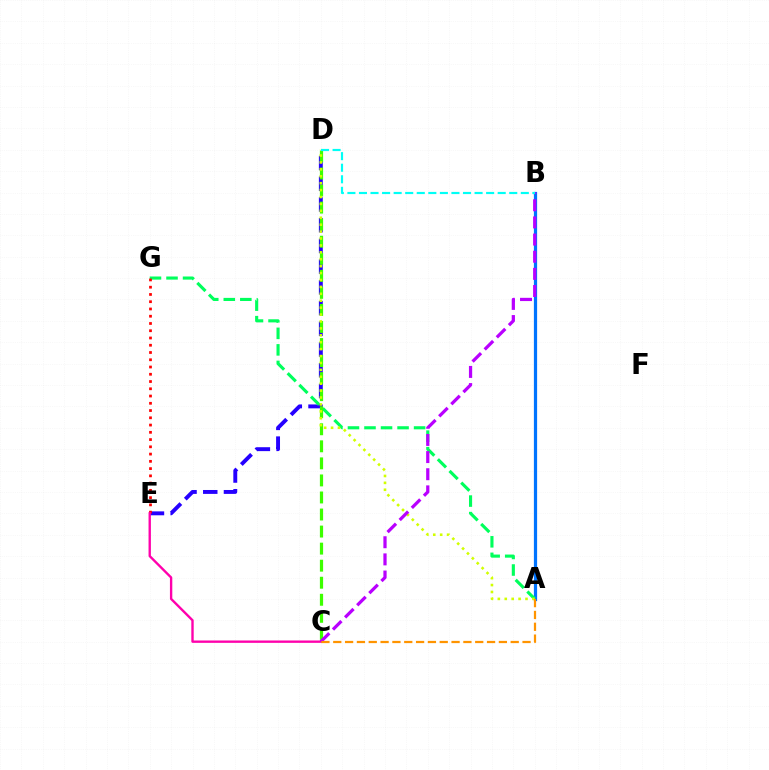{('A', 'B'): [{'color': '#0074ff', 'line_style': 'solid', 'thickness': 2.32}], ('D', 'E'): [{'color': '#2500ff', 'line_style': 'dashed', 'thickness': 2.81}], ('A', 'G'): [{'color': '#00ff5c', 'line_style': 'dashed', 'thickness': 2.25}], ('C', 'D'): [{'color': '#3dff00', 'line_style': 'dashed', 'thickness': 2.32}], ('E', 'G'): [{'color': '#ff0000', 'line_style': 'dotted', 'thickness': 1.97}], ('A', 'D'): [{'color': '#d1ff00', 'line_style': 'dotted', 'thickness': 1.88}], ('C', 'E'): [{'color': '#ff00ac', 'line_style': 'solid', 'thickness': 1.7}], ('B', 'C'): [{'color': '#b900ff', 'line_style': 'dashed', 'thickness': 2.33}], ('B', 'D'): [{'color': '#00fff6', 'line_style': 'dashed', 'thickness': 1.57}], ('A', 'C'): [{'color': '#ff9400', 'line_style': 'dashed', 'thickness': 1.61}]}